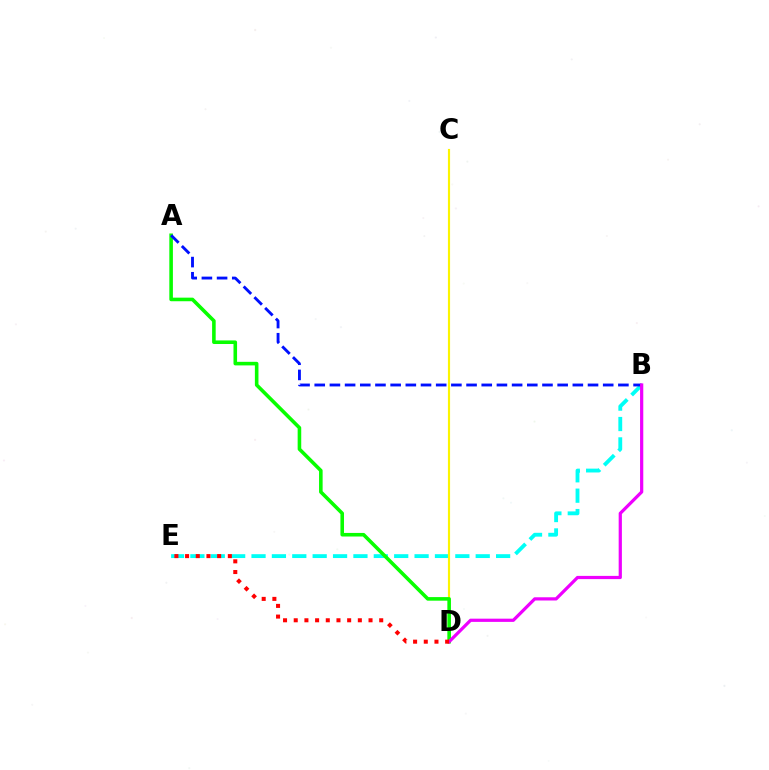{('B', 'E'): [{'color': '#00fff6', 'line_style': 'dashed', 'thickness': 2.77}], ('C', 'D'): [{'color': '#fcf500', 'line_style': 'solid', 'thickness': 1.55}], ('A', 'D'): [{'color': '#08ff00', 'line_style': 'solid', 'thickness': 2.58}], ('A', 'B'): [{'color': '#0010ff', 'line_style': 'dashed', 'thickness': 2.06}], ('B', 'D'): [{'color': '#ee00ff', 'line_style': 'solid', 'thickness': 2.32}], ('D', 'E'): [{'color': '#ff0000', 'line_style': 'dotted', 'thickness': 2.9}]}